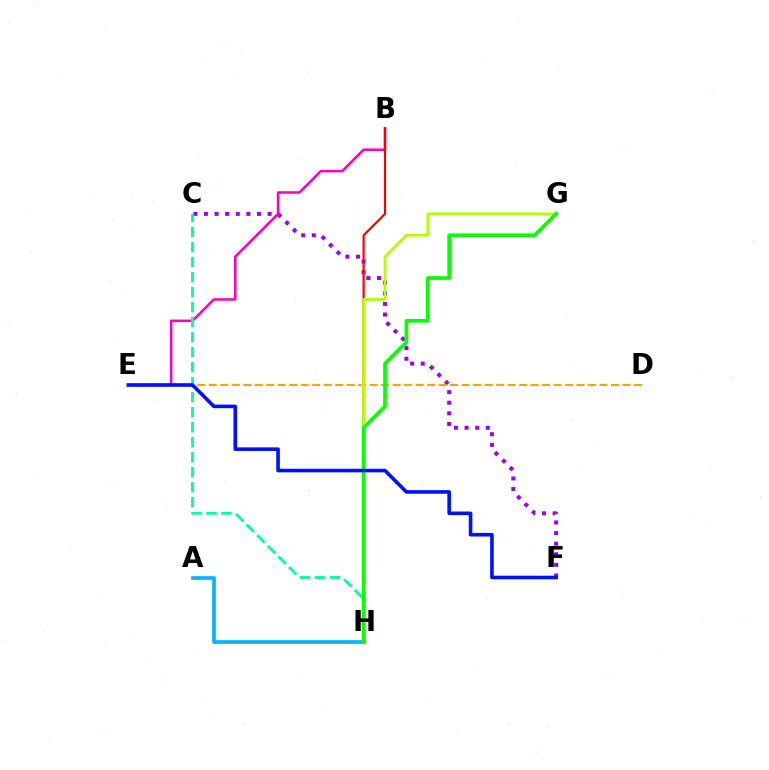{('C', 'F'): [{'color': '#9b00ff', 'line_style': 'dotted', 'thickness': 2.88}], ('B', 'E'): [{'color': '#ff00bd', 'line_style': 'solid', 'thickness': 1.84}], ('C', 'H'): [{'color': '#00ff9d', 'line_style': 'dashed', 'thickness': 2.04}], ('B', 'H'): [{'color': '#ff0000', 'line_style': 'solid', 'thickness': 1.58}], ('D', 'E'): [{'color': '#ffa500', 'line_style': 'dashed', 'thickness': 1.56}], ('A', 'H'): [{'color': '#00b5ff', 'line_style': 'solid', 'thickness': 2.64}], ('G', 'H'): [{'color': '#b3ff00', 'line_style': 'solid', 'thickness': 1.98}, {'color': '#08ff00', 'line_style': 'solid', 'thickness': 2.66}], ('E', 'F'): [{'color': '#0010ff', 'line_style': 'solid', 'thickness': 2.6}]}